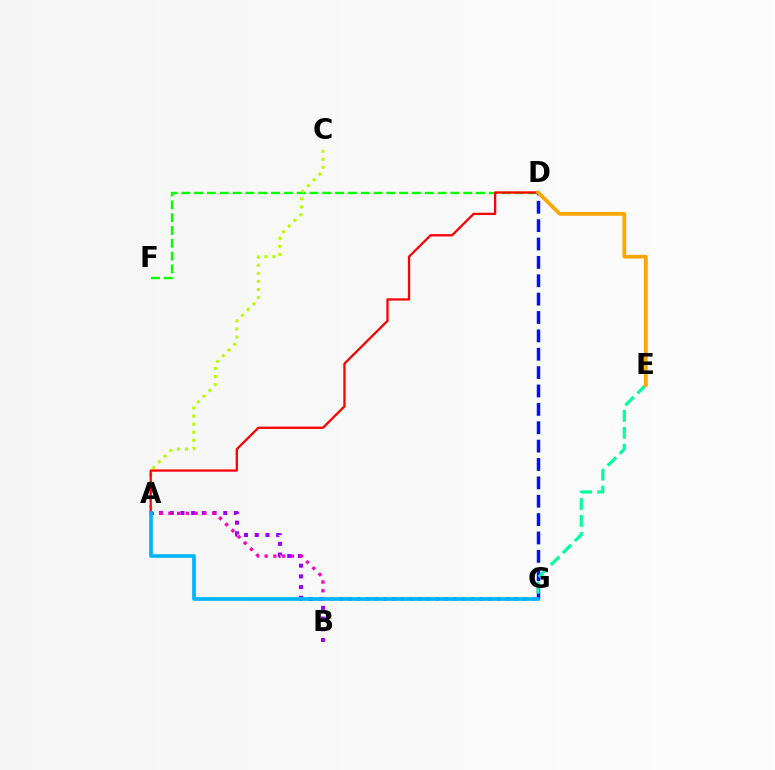{('D', 'F'): [{'color': '#08ff00', 'line_style': 'dashed', 'thickness': 1.74}], ('D', 'G'): [{'color': '#0010ff', 'line_style': 'dashed', 'thickness': 2.5}], ('A', 'C'): [{'color': '#b3ff00', 'line_style': 'dotted', 'thickness': 2.19}], ('A', 'B'): [{'color': '#9b00ff', 'line_style': 'dotted', 'thickness': 2.91}], ('A', 'D'): [{'color': '#ff0000', 'line_style': 'solid', 'thickness': 1.65}], ('E', 'G'): [{'color': '#00ff9d', 'line_style': 'dashed', 'thickness': 2.3}], ('D', 'E'): [{'color': '#ffa500', 'line_style': 'solid', 'thickness': 2.69}], ('A', 'G'): [{'color': '#ff00bd', 'line_style': 'dotted', 'thickness': 2.38}, {'color': '#00b5ff', 'line_style': 'solid', 'thickness': 2.64}]}